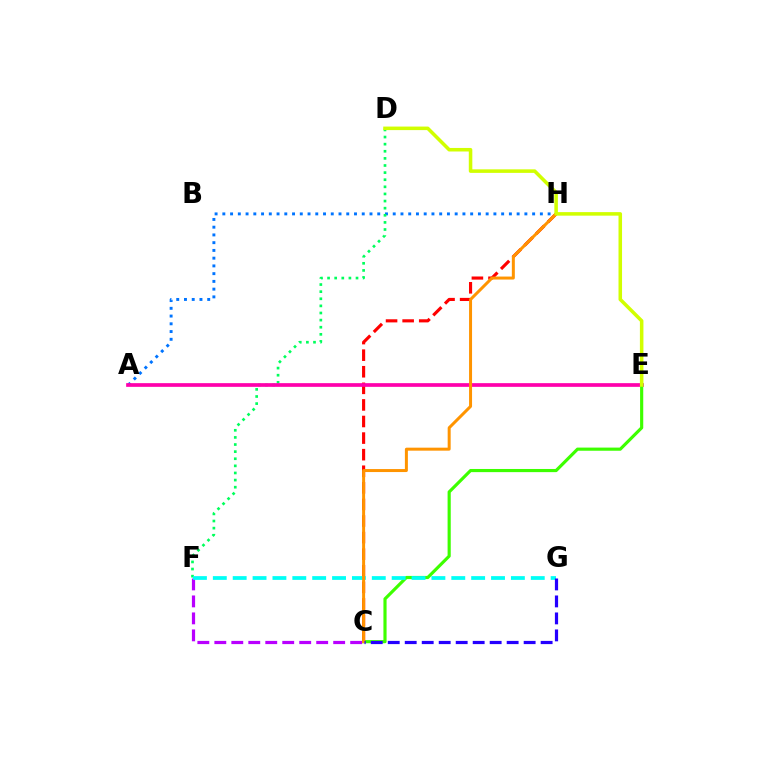{('C', 'H'): [{'color': '#ff0000', 'line_style': 'dashed', 'thickness': 2.25}, {'color': '#ff9400', 'line_style': 'solid', 'thickness': 2.16}], ('A', 'H'): [{'color': '#0074ff', 'line_style': 'dotted', 'thickness': 2.1}], ('D', 'F'): [{'color': '#00ff5c', 'line_style': 'dotted', 'thickness': 1.93}], ('C', 'F'): [{'color': '#b900ff', 'line_style': 'dashed', 'thickness': 2.31}], ('A', 'E'): [{'color': '#ff00ac', 'line_style': 'solid', 'thickness': 2.66}], ('C', 'E'): [{'color': '#3dff00', 'line_style': 'solid', 'thickness': 2.27}], ('F', 'G'): [{'color': '#00fff6', 'line_style': 'dashed', 'thickness': 2.7}], ('C', 'G'): [{'color': '#2500ff', 'line_style': 'dashed', 'thickness': 2.31}], ('D', 'E'): [{'color': '#d1ff00', 'line_style': 'solid', 'thickness': 2.55}]}